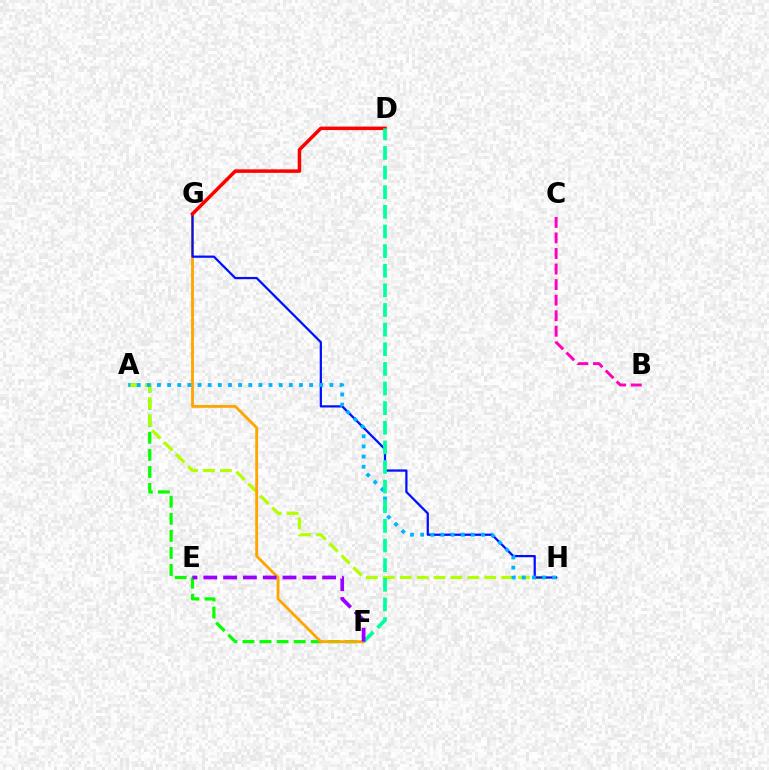{('A', 'F'): [{'color': '#08ff00', 'line_style': 'dashed', 'thickness': 2.32}], ('A', 'H'): [{'color': '#b3ff00', 'line_style': 'dashed', 'thickness': 2.3}, {'color': '#00b5ff', 'line_style': 'dotted', 'thickness': 2.76}], ('F', 'G'): [{'color': '#ffa500', 'line_style': 'solid', 'thickness': 2.04}], ('G', 'H'): [{'color': '#0010ff', 'line_style': 'solid', 'thickness': 1.61}], ('D', 'G'): [{'color': '#ff0000', 'line_style': 'solid', 'thickness': 2.52}], ('B', 'C'): [{'color': '#ff00bd', 'line_style': 'dashed', 'thickness': 2.11}], ('D', 'F'): [{'color': '#00ff9d', 'line_style': 'dashed', 'thickness': 2.67}], ('E', 'F'): [{'color': '#9b00ff', 'line_style': 'dashed', 'thickness': 2.69}]}